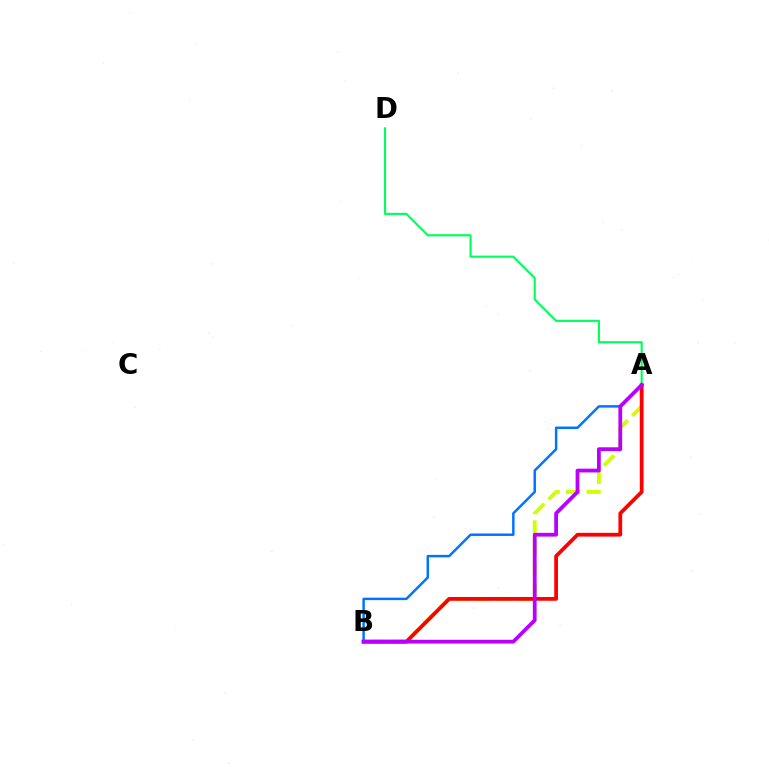{('A', 'B'): [{'color': '#d1ff00', 'line_style': 'dashed', 'thickness': 2.78}, {'color': '#ff0000', 'line_style': 'solid', 'thickness': 2.7}, {'color': '#0074ff', 'line_style': 'solid', 'thickness': 1.78}, {'color': '#b900ff', 'line_style': 'solid', 'thickness': 2.72}], ('A', 'D'): [{'color': '#00ff5c', 'line_style': 'solid', 'thickness': 1.53}]}